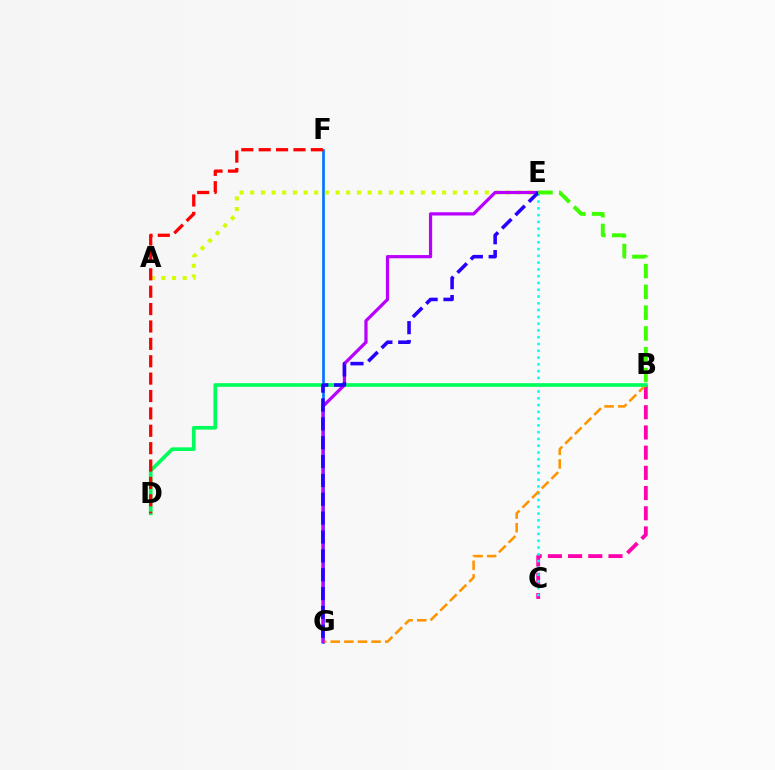{('F', 'G'): [{'color': '#0074ff', 'line_style': 'solid', 'thickness': 1.93}], ('B', 'C'): [{'color': '#ff00ac', 'line_style': 'dashed', 'thickness': 2.74}], ('C', 'E'): [{'color': '#00fff6', 'line_style': 'dotted', 'thickness': 1.84}], ('A', 'E'): [{'color': '#d1ff00', 'line_style': 'dotted', 'thickness': 2.9}], ('B', 'G'): [{'color': '#ff9400', 'line_style': 'dashed', 'thickness': 1.85}], ('B', 'D'): [{'color': '#00ff5c', 'line_style': 'solid', 'thickness': 2.64}], ('E', 'G'): [{'color': '#b900ff', 'line_style': 'solid', 'thickness': 2.32}, {'color': '#2500ff', 'line_style': 'dashed', 'thickness': 2.56}], ('B', 'E'): [{'color': '#3dff00', 'line_style': 'dashed', 'thickness': 2.83}], ('D', 'F'): [{'color': '#ff0000', 'line_style': 'dashed', 'thickness': 2.36}]}